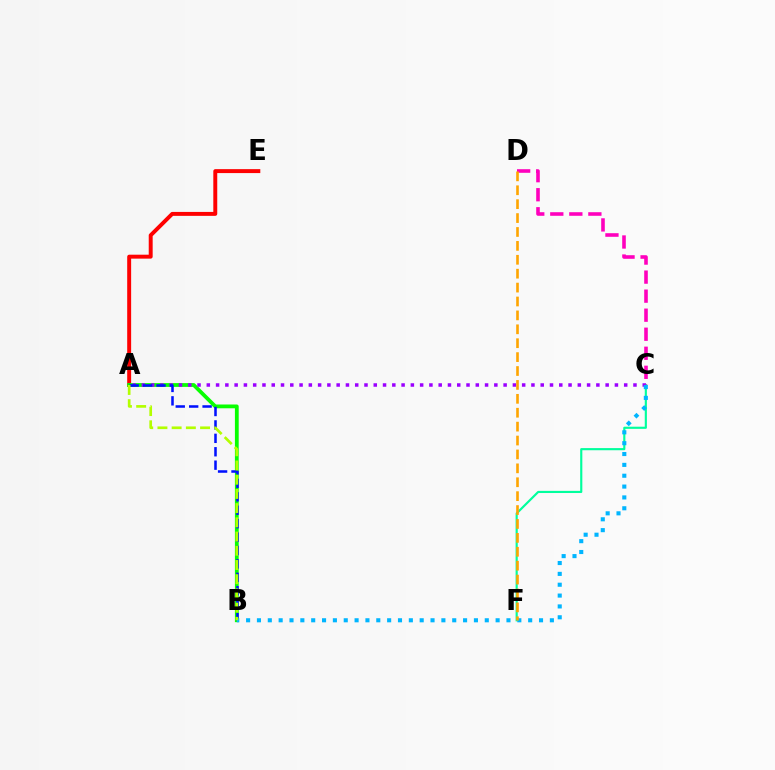{('C', 'F'): [{'color': '#00ff9d', 'line_style': 'solid', 'thickness': 1.55}], ('A', 'E'): [{'color': '#ff0000', 'line_style': 'solid', 'thickness': 2.84}], ('A', 'B'): [{'color': '#08ff00', 'line_style': 'solid', 'thickness': 2.73}, {'color': '#0010ff', 'line_style': 'dashed', 'thickness': 1.82}, {'color': '#b3ff00', 'line_style': 'dashed', 'thickness': 1.93}], ('A', 'C'): [{'color': '#9b00ff', 'line_style': 'dotted', 'thickness': 2.52}], ('B', 'C'): [{'color': '#00b5ff', 'line_style': 'dotted', 'thickness': 2.95}], ('C', 'D'): [{'color': '#ff00bd', 'line_style': 'dashed', 'thickness': 2.59}], ('D', 'F'): [{'color': '#ffa500', 'line_style': 'dashed', 'thickness': 1.89}]}